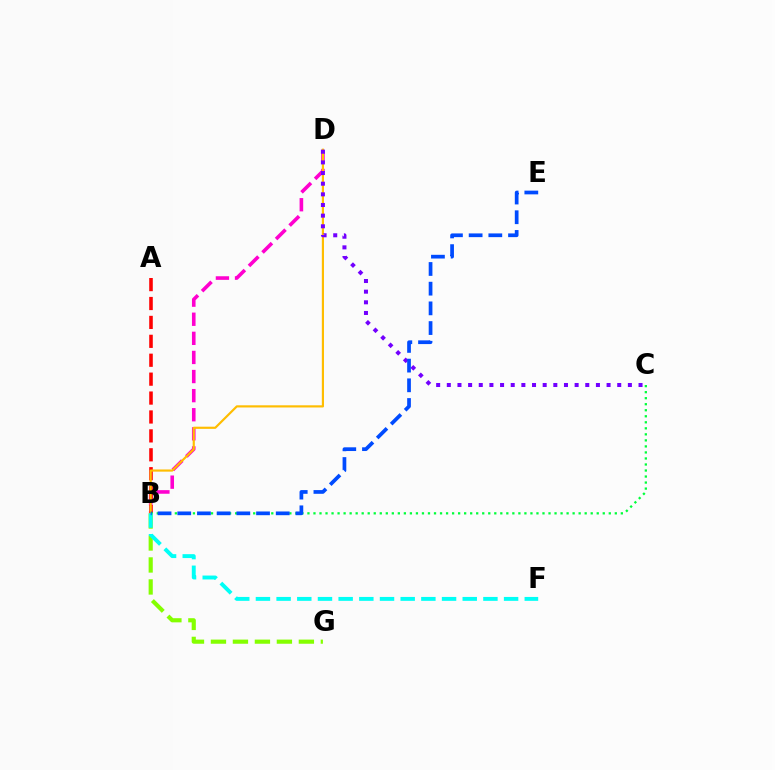{('B', 'G'): [{'color': '#84ff00', 'line_style': 'dashed', 'thickness': 2.99}], ('B', 'D'): [{'color': '#ff00cf', 'line_style': 'dashed', 'thickness': 2.59}, {'color': '#ffbd00', 'line_style': 'solid', 'thickness': 1.57}], ('A', 'B'): [{'color': '#ff0000', 'line_style': 'dashed', 'thickness': 2.57}], ('B', 'C'): [{'color': '#00ff39', 'line_style': 'dotted', 'thickness': 1.64}], ('C', 'D'): [{'color': '#7200ff', 'line_style': 'dotted', 'thickness': 2.89}], ('B', 'F'): [{'color': '#00fff6', 'line_style': 'dashed', 'thickness': 2.81}], ('B', 'E'): [{'color': '#004bff', 'line_style': 'dashed', 'thickness': 2.68}]}